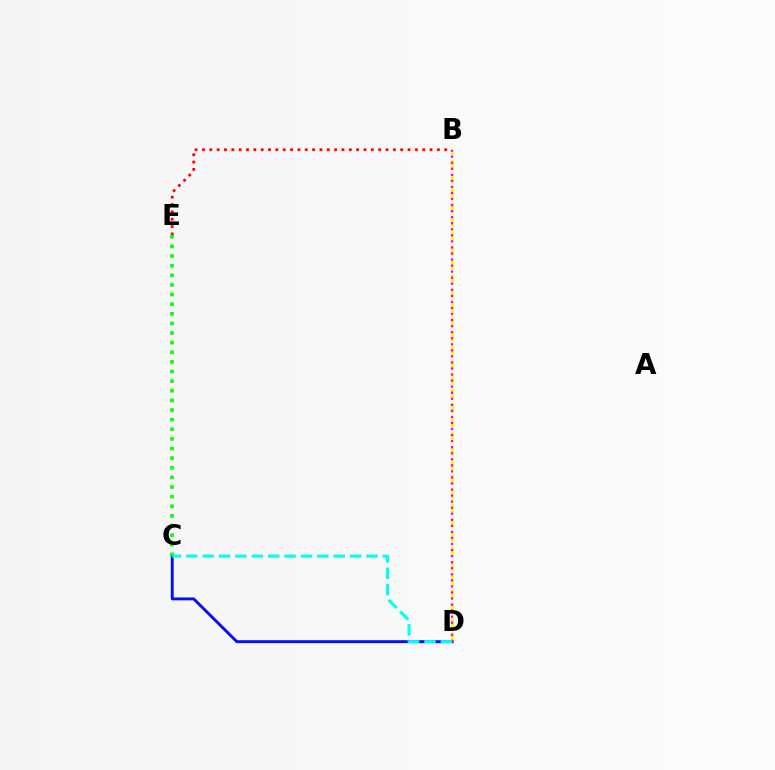{('B', 'E'): [{'color': '#ff0000', 'line_style': 'dotted', 'thickness': 2.0}], ('B', 'D'): [{'color': '#fcf500', 'line_style': 'dashed', 'thickness': 1.95}, {'color': '#ee00ff', 'line_style': 'dotted', 'thickness': 1.64}], ('C', 'D'): [{'color': '#0010ff', 'line_style': 'solid', 'thickness': 2.09}, {'color': '#00fff6', 'line_style': 'dashed', 'thickness': 2.22}], ('C', 'E'): [{'color': '#08ff00', 'line_style': 'dotted', 'thickness': 2.61}]}